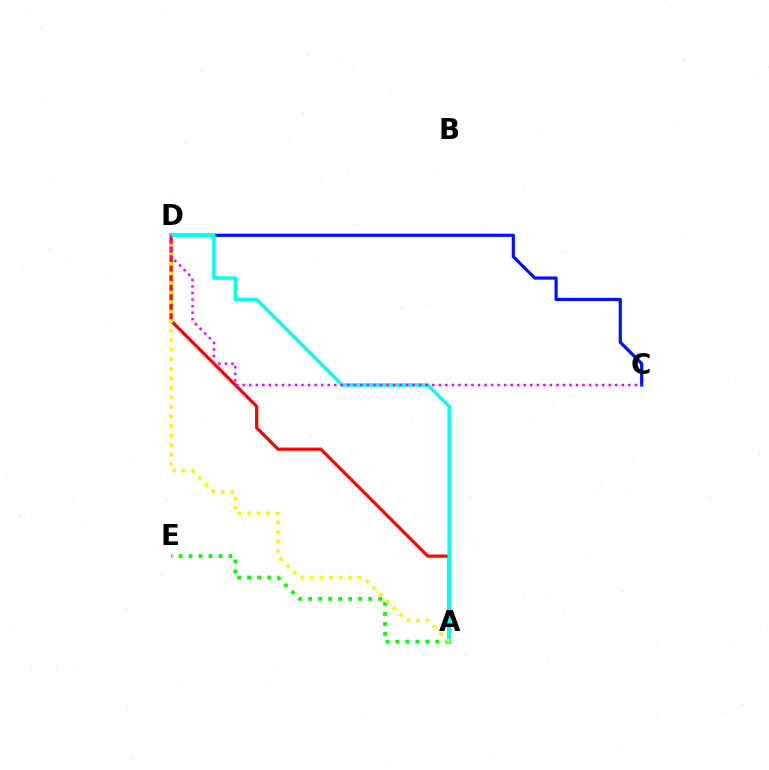{('A', 'D'): [{'color': '#ff0000', 'line_style': 'solid', 'thickness': 2.3}, {'color': '#00fff6', 'line_style': 'solid', 'thickness': 2.5}, {'color': '#fcf500', 'line_style': 'dotted', 'thickness': 2.59}], ('C', 'D'): [{'color': '#0010ff', 'line_style': 'solid', 'thickness': 2.29}, {'color': '#ee00ff', 'line_style': 'dotted', 'thickness': 1.78}], ('A', 'E'): [{'color': '#08ff00', 'line_style': 'dotted', 'thickness': 2.72}]}